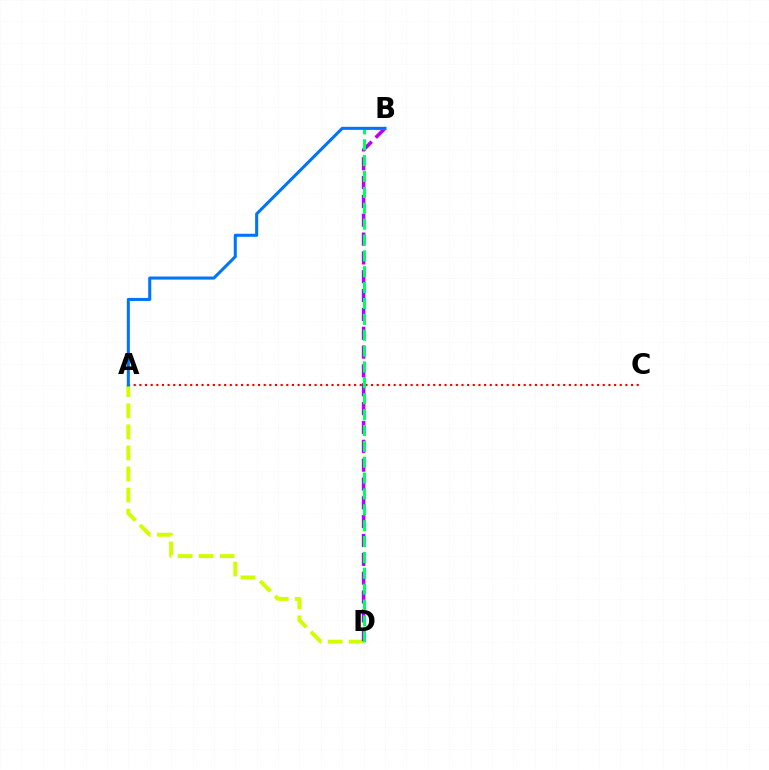{('A', 'C'): [{'color': '#ff0000', 'line_style': 'dotted', 'thickness': 1.54}], ('A', 'D'): [{'color': '#d1ff00', 'line_style': 'dashed', 'thickness': 2.86}], ('B', 'D'): [{'color': '#b900ff', 'line_style': 'dashed', 'thickness': 2.56}, {'color': '#00ff5c', 'line_style': 'dashed', 'thickness': 2.16}], ('A', 'B'): [{'color': '#0074ff', 'line_style': 'solid', 'thickness': 2.2}]}